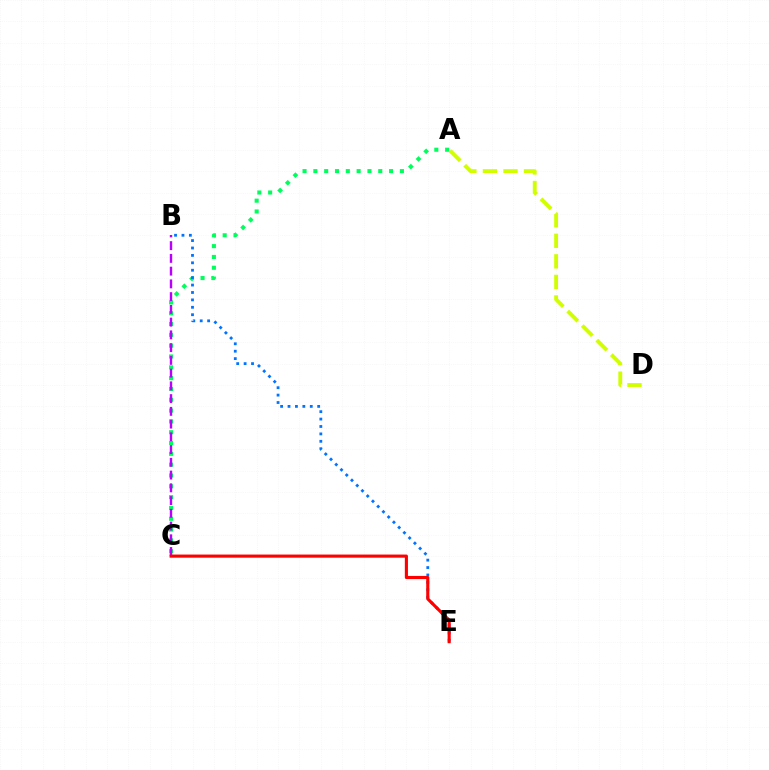{('A', 'D'): [{'color': '#d1ff00', 'line_style': 'dashed', 'thickness': 2.79}], ('A', 'C'): [{'color': '#00ff5c', 'line_style': 'dotted', 'thickness': 2.94}], ('B', 'C'): [{'color': '#b900ff', 'line_style': 'dashed', 'thickness': 1.73}], ('B', 'E'): [{'color': '#0074ff', 'line_style': 'dotted', 'thickness': 2.01}], ('C', 'E'): [{'color': '#ff0000', 'line_style': 'solid', 'thickness': 2.24}]}